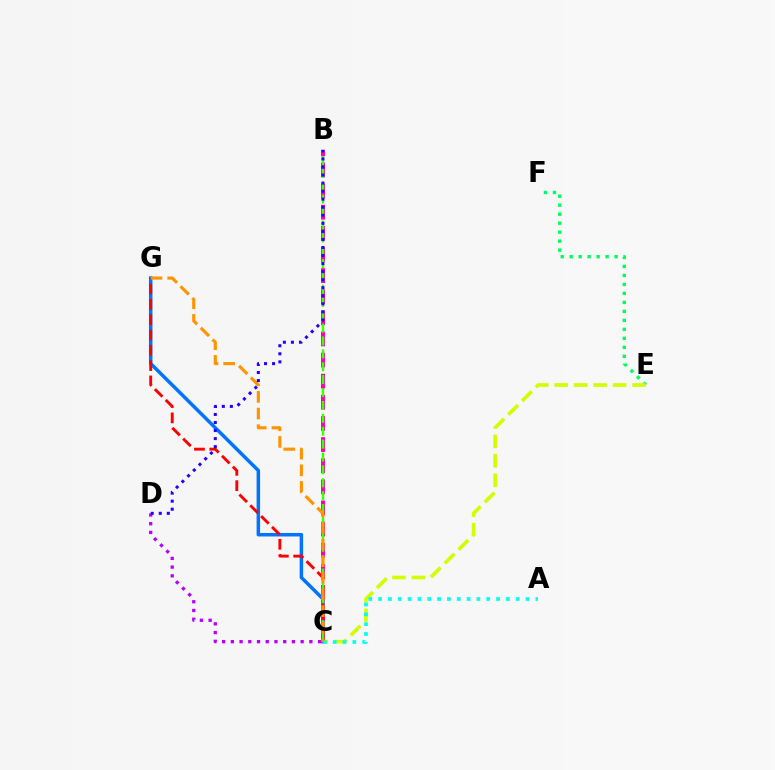{('E', 'F'): [{'color': '#00ff5c', 'line_style': 'dotted', 'thickness': 2.44}], ('C', 'E'): [{'color': '#d1ff00', 'line_style': 'dashed', 'thickness': 2.64}], ('C', 'G'): [{'color': '#0074ff', 'line_style': 'solid', 'thickness': 2.52}, {'color': '#ff0000', 'line_style': 'dashed', 'thickness': 2.08}, {'color': '#ff9400', 'line_style': 'dashed', 'thickness': 2.26}], ('B', 'C'): [{'color': '#ff00ac', 'line_style': 'dashed', 'thickness': 2.87}, {'color': '#3dff00', 'line_style': 'dashed', 'thickness': 1.75}], ('A', 'C'): [{'color': '#00fff6', 'line_style': 'dotted', 'thickness': 2.67}], ('C', 'D'): [{'color': '#b900ff', 'line_style': 'dotted', 'thickness': 2.37}], ('B', 'D'): [{'color': '#2500ff', 'line_style': 'dotted', 'thickness': 2.19}]}